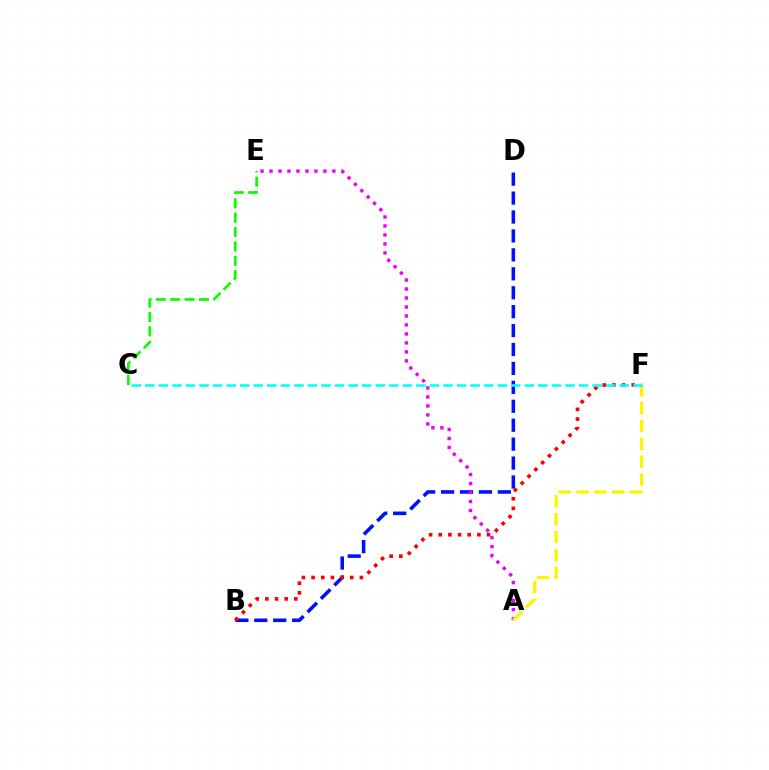{('B', 'D'): [{'color': '#0010ff', 'line_style': 'dashed', 'thickness': 2.57}], ('B', 'F'): [{'color': '#ff0000', 'line_style': 'dotted', 'thickness': 2.62}], ('A', 'E'): [{'color': '#ee00ff', 'line_style': 'dotted', 'thickness': 2.44}], ('C', 'E'): [{'color': '#08ff00', 'line_style': 'dashed', 'thickness': 1.95}], ('A', 'F'): [{'color': '#fcf500', 'line_style': 'dashed', 'thickness': 2.43}], ('C', 'F'): [{'color': '#00fff6', 'line_style': 'dashed', 'thickness': 1.84}]}